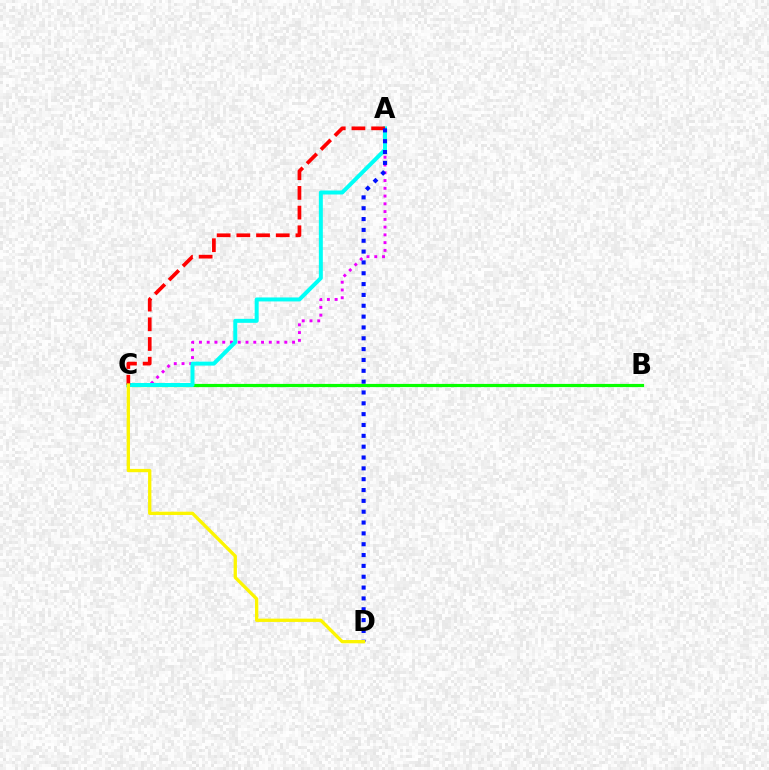{('A', 'C'): [{'color': '#ee00ff', 'line_style': 'dotted', 'thickness': 2.11}, {'color': '#00fff6', 'line_style': 'solid', 'thickness': 2.87}, {'color': '#ff0000', 'line_style': 'dashed', 'thickness': 2.68}], ('B', 'C'): [{'color': '#08ff00', 'line_style': 'solid', 'thickness': 2.29}], ('A', 'D'): [{'color': '#0010ff', 'line_style': 'dotted', 'thickness': 2.94}], ('C', 'D'): [{'color': '#fcf500', 'line_style': 'solid', 'thickness': 2.38}]}